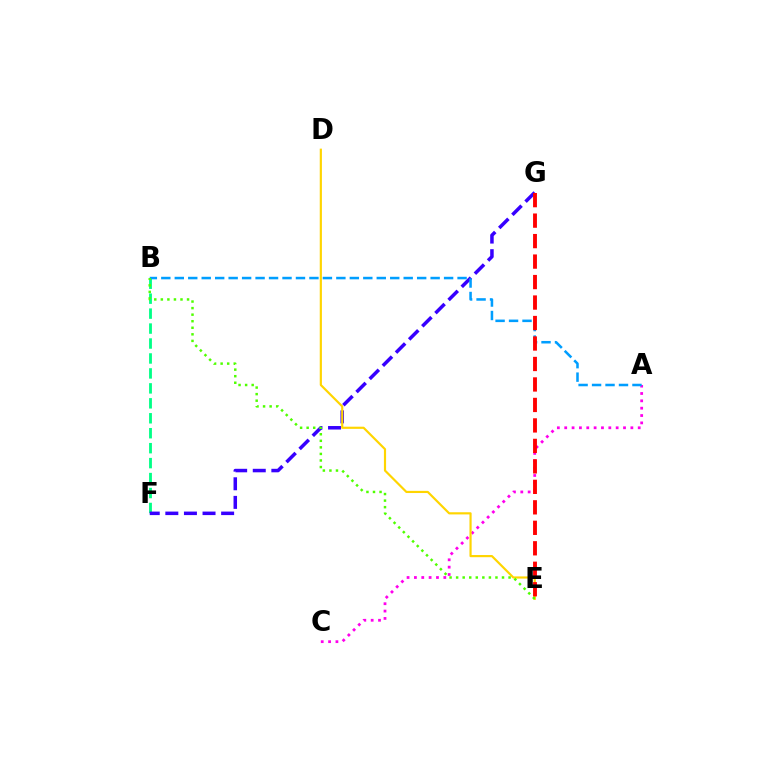{('B', 'F'): [{'color': '#00ff86', 'line_style': 'dashed', 'thickness': 2.03}], ('F', 'G'): [{'color': '#3700ff', 'line_style': 'dashed', 'thickness': 2.53}], ('A', 'C'): [{'color': '#ff00ed', 'line_style': 'dotted', 'thickness': 2.0}], ('D', 'E'): [{'color': '#ffd500', 'line_style': 'solid', 'thickness': 1.56}], ('A', 'B'): [{'color': '#009eff', 'line_style': 'dashed', 'thickness': 1.83}], ('B', 'E'): [{'color': '#4fff00', 'line_style': 'dotted', 'thickness': 1.78}], ('E', 'G'): [{'color': '#ff0000', 'line_style': 'dashed', 'thickness': 2.78}]}